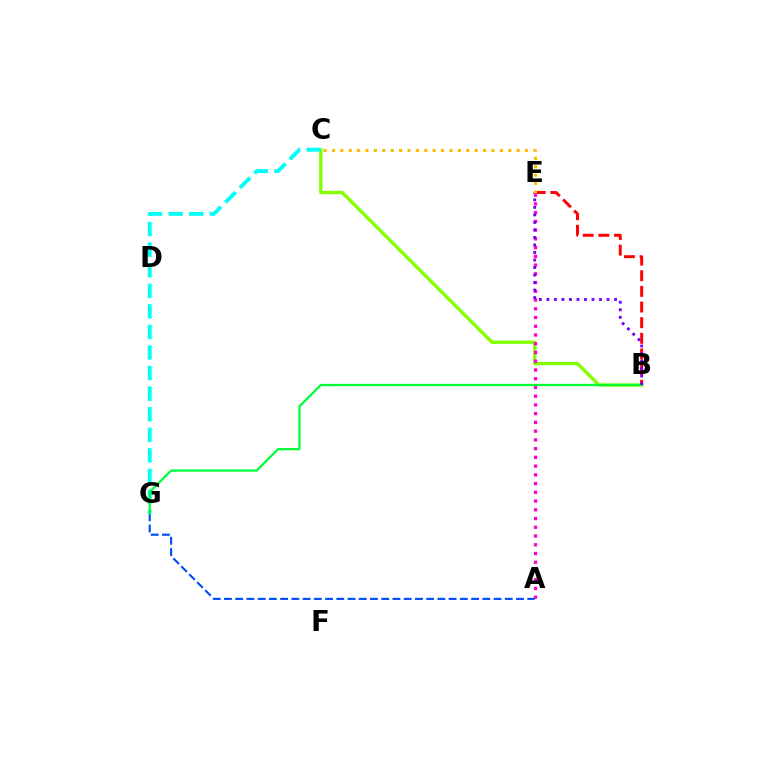{('B', 'C'): [{'color': '#84ff00', 'line_style': 'solid', 'thickness': 2.43}], ('B', 'E'): [{'color': '#ff0000', 'line_style': 'dashed', 'thickness': 2.13}, {'color': '#7200ff', 'line_style': 'dotted', 'thickness': 2.04}], ('C', 'G'): [{'color': '#00fff6', 'line_style': 'dashed', 'thickness': 2.79}], ('A', 'E'): [{'color': '#ff00cf', 'line_style': 'dotted', 'thickness': 2.37}], ('A', 'G'): [{'color': '#004bff', 'line_style': 'dashed', 'thickness': 1.53}], ('B', 'G'): [{'color': '#00ff39', 'line_style': 'solid', 'thickness': 1.63}], ('C', 'E'): [{'color': '#ffbd00', 'line_style': 'dotted', 'thickness': 2.28}]}